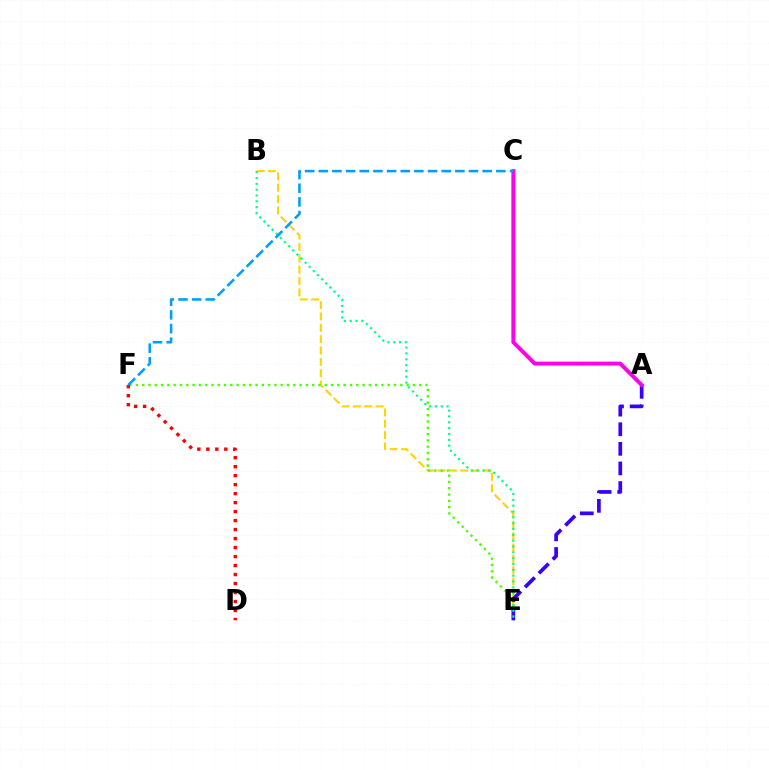{('B', 'E'): [{'color': '#ffd500', 'line_style': 'dashed', 'thickness': 1.54}, {'color': '#00ff86', 'line_style': 'dotted', 'thickness': 1.58}], ('E', 'F'): [{'color': '#4fff00', 'line_style': 'dotted', 'thickness': 1.71}], ('A', 'E'): [{'color': '#3700ff', 'line_style': 'dashed', 'thickness': 2.66}], ('A', 'C'): [{'color': '#ff00ed', 'line_style': 'solid', 'thickness': 2.83}], ('C', 'F'): [{'color': '#009eff', 'line_style': 'dashed', 'thickness': 1.86}], ('D', 'F'): [{'color': '#ff0000', 'line_style': 'dotted', 'thickness': 2.44}]}